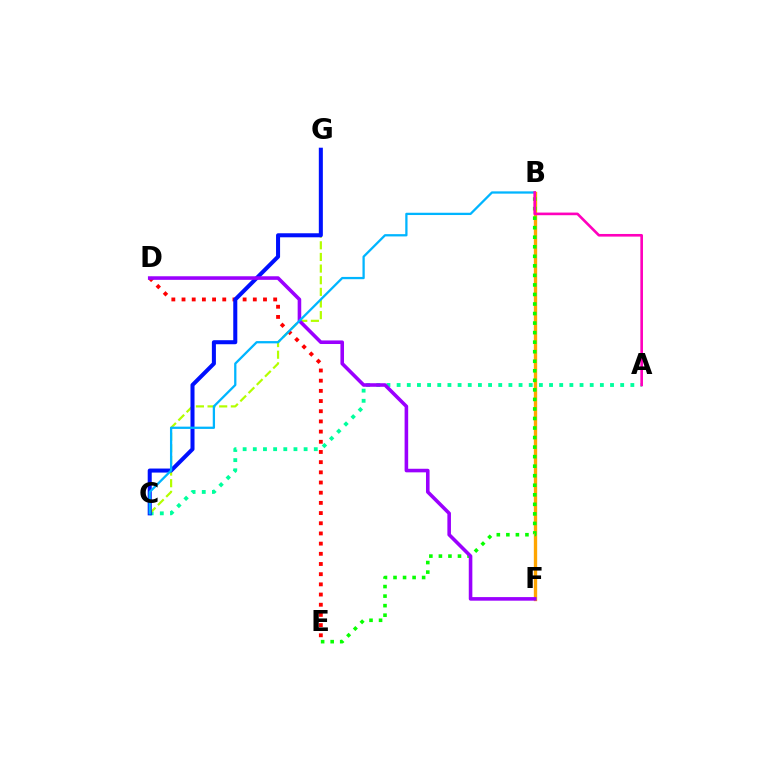{('D', 'E'): [{'color': '#ff0000', 'line_style': 'dotted', 'thickness': 2.77}], ('B', 'F'): [{'color': '#ffa500', 'line_style': 'solid', 'thickness': 2.4}], ('B', 'E'): [{'color': '#08ff00', 'line_style': 'dotted', 'thickness': 2.59}], ('A', 'C'): [{'color': '#00ff9d', 'line_style': 'dotted', 'thickness': 2.76}], ('C', 'G'): [{'color': '#b3ff00', 'line_style': 'dashed', 'thickness': 1.58}, {'color': '#0010ff', 'line_style': 'solid', 'thickness': 2.9}], ('D', 'F'): [{'color': '#9b00ff', 'line_style': 'solid', 'thickness': 2.58}], ('B', 'C'): [{'color': '#00b5ff', 'line_style': 'solid', 'thickness': 1.64}], ('A', 'B'): [{'color': '#ff00bd', 'line_style': 'solid', 'thickness': 1.89}]}